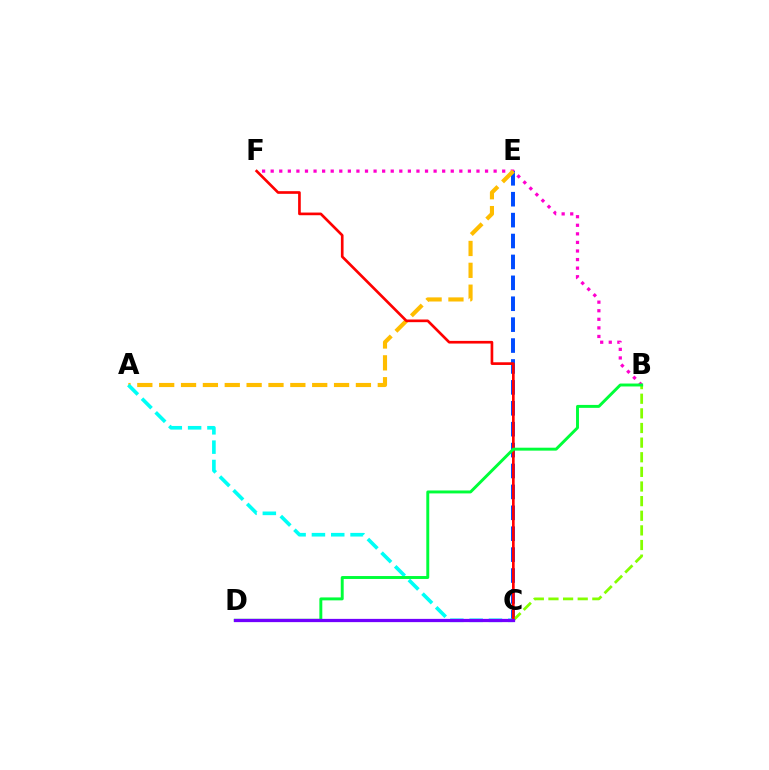{('C', 'E'): [{'color': '#004bff', 'line_style': 'dashed', 'thickness': 2.84}], ('B', 'F'): [{'color': '#ff00cf', 'line_style': 'dotted', 'thickness': 2.33}], ('A', 'E'): [{'color': '#ffbd00', 'line_style': 'dashed', 'thickness': 2.97}], ('B', 'C'): [{'color': '#84ff00', 'line_style': 'dashed', 'thickness': 1.99}], ('A', 'C'): [{'color': '#00fff6', 'line_style': 'dashed', 'thickness': 2.62}], ('C', 'F'): [{'color': '#ff0000', 'line_style': 'solid', 'thickness': 1.92}], ('B', 'D'): [{'color': '#00ff39', 'line_style': 'solid', 'thickness': 2.11}], ('C', 'D'): [{'color': '#7200ff', 'line_style': 'solid', 'thickness': 2.34}]}